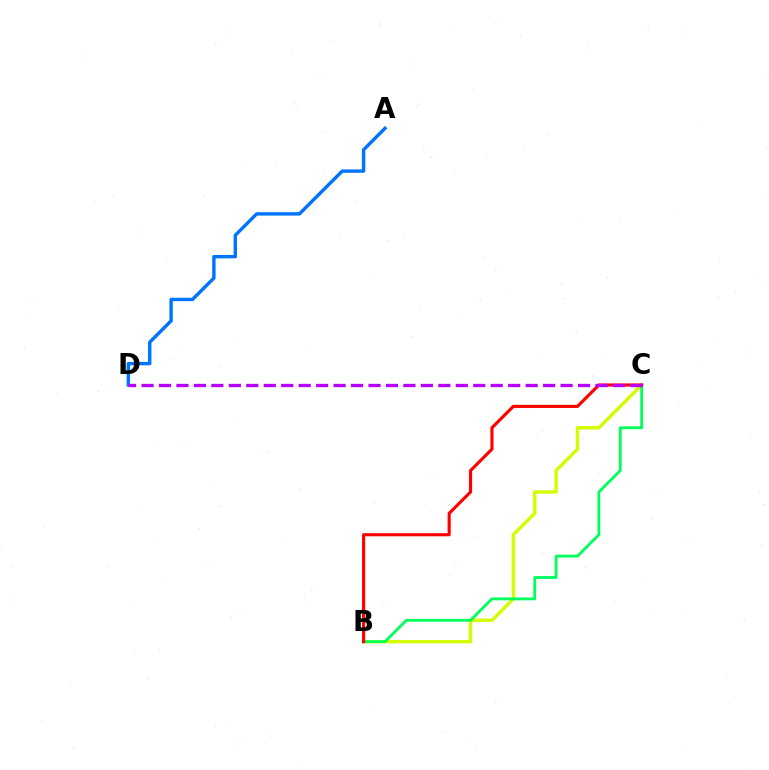{('B', 'C'): [{'color': '#d1ff00', 'line_style': 'solid', 'thickness': 2.42}, {'color': '#00ff5c', 'line_style': 'solid', 'thickness': 2.03}, {'color': '#ff0000', 'line_style': 'solid', 'thickness': 2.26}], ('A', 'D'): [{'color': '#0074ff', 'line_style': 'solid', 'thickness': 2.45}], ('C', 'D'): [{'color': '#b900ff', 'line_style': 'dashed', 'thickness': 2.37}]}